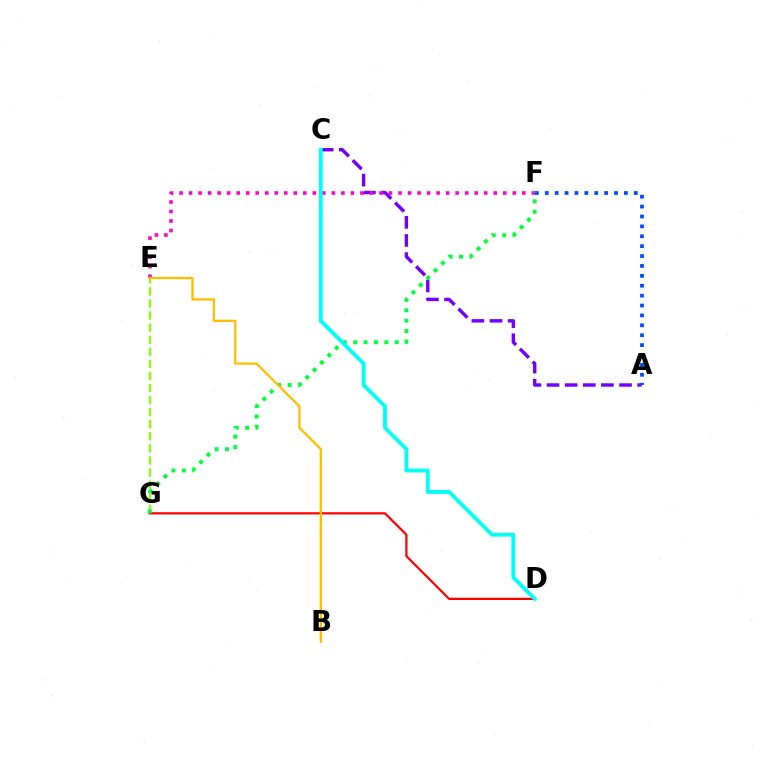{('E', 'G'): [{'color': '#84ff00', 'line_style': 'dashed', 'thickness': 1.64}], ('D', 'G'): [{'color': '#ff0000', 'line_style': 'solid', 'thickness': 1.6}], ('A', 'C'): [{'color': '#7200ff', 'line_style': 'dashed', 'thickness': 2.46}], ('A', 'F'): [{'color': '#004bff', 'line_style': 'dotted', 'thickness': 2.69}], ('E', 'F'): [{'color': '#ff00cf', 'line_style': 'dotted', 'thickness': 2.59}], ('F', 'G'): [{'color': '#00ff39', 'line_style': 'dotted', 'thickness': 2.83}], ('B', 'E'): [{'color': '#ffbd00', 'line_style': 'solid', 'thickness': 1.66}], ('C', 'D'): [{'color': '#00fff6', 'line_style': 'solid', 'thickness': 2.75}]}